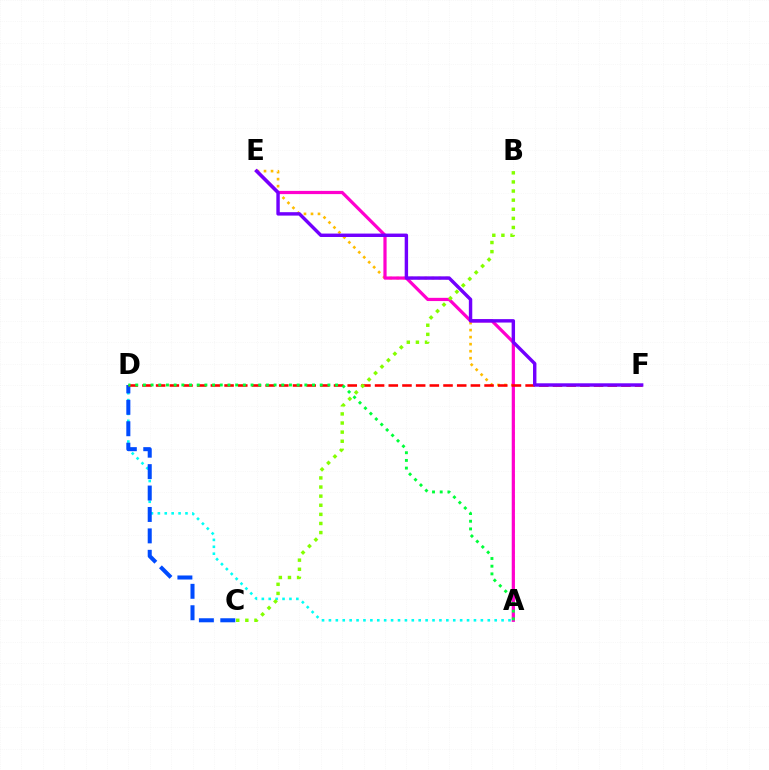{('A', 'D'): [{'color': '#00fff6', 'line_style': 'dotted', 'thickness': 1.88}, {'color': '#00ff39', 'line_style': 'dotted', 'thickness': 2.09}], ('C', 'D'): [{'color': '#004bff', 'line_style': 'dashed', 'thickness': 2.91}], ('A', 'E'): [{'color': '#ffbd00', 'line_style': 'dotted', 'thickness': 1.91}, {'color': '#ff00cf', 'line_style': 'solid', 'thickness': 2.31}], ('D', 'F'): [{'color': '#ff0000', 'line_style': 'dashed', 'thickness': 1.86}], ('B', 'C'): [{'color': '#84ff00', 'line_style': 'dotted', 'thickness': 2.47}], ('E', 'F'): [{'color': '#7200ff', 'line_style': 'solid', 'thickness': 2.46}]}